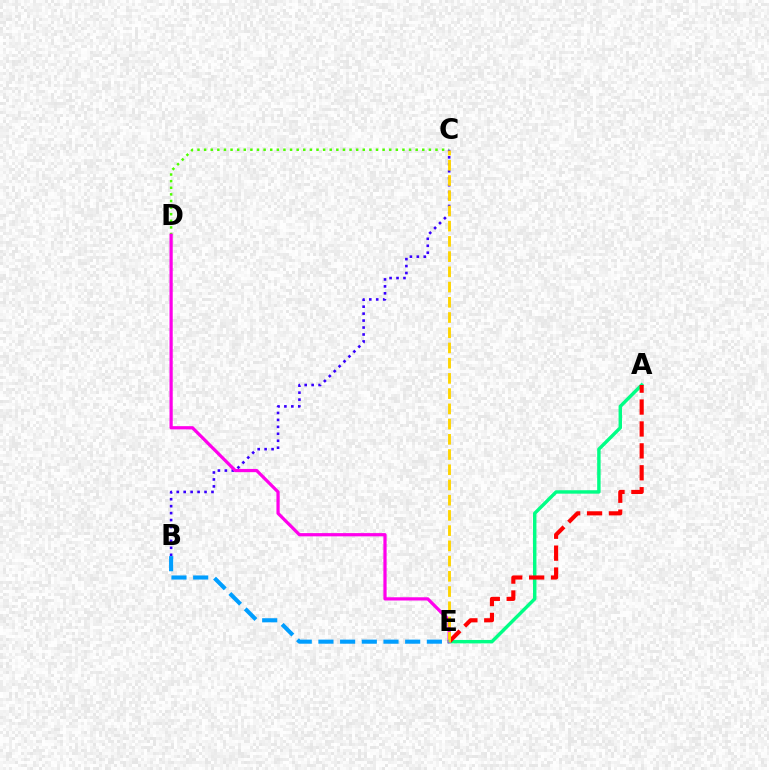{('C', 'D'): [{'color': '#4fff00', 'line_style': 'dotted', 'thickness': 1.8}], ('B', 'C'): [{'color': '#3700ff', 'line_style': 'dotted', 'thickness': 1.89}], ('A', 'E'): [{'color': '#00ff86', 'line_style': 'solid', 'thickness': 2.47}, {'color': '#ff0000', 'line_style': 'dashed', 'thickness': 2.98}], ('D', 'E'): [{'color': '#ff00ed', 'line_style': 'solid', 'thickness': 2.32}], ('C', 'E'): [{'color': '#ffd500', 'line_style': 'dashed', 'thickness': 2.07}], ('B', 'E'): [{'color': '#009eff', 'line_style': 'dashed', 'thickness': 2.95}]}